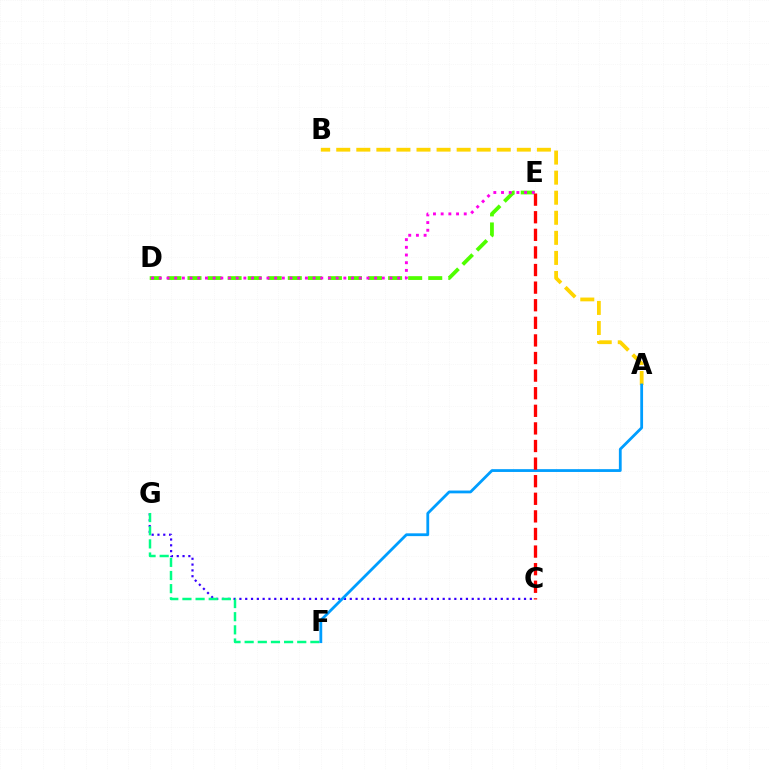{('D', 'E'): [{'color': '#4fff00', 'line_style': 'dashed', 'thickness': 2.73}, {'color': '#ff00ed', 'line_style': 'dotted', 'thickness': 2.09}], ('C', 'G'): [{'color': '#3700ff', 'line_style': 'dotted', 'thickness': 1.58}], ('F', 'G'): [{'color': '#00ff86', 'line_style': 'dashed', 'thickness': 1.79}], ('A', 'B'): [{'color': '#ffd500', 'line_style': 'dashed', 'thickness': 2.73}], ('A', 'F'): [{'color': '#009eff', 'line_style': 'solid', 'thickness': 2.01}], ('C', 'E'): [{'color': '#ff0000', 'line_style': 'dashed', 'thickness': 2.39}]}